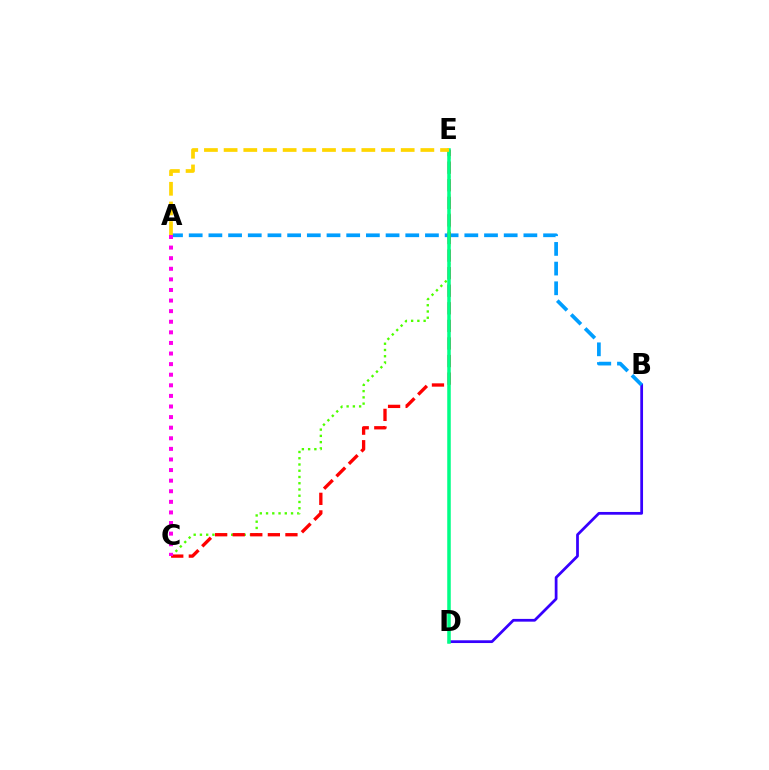{('B', 'D'): [{'color': '#3700ff', 'line_style': 'solid', 'thickness': 1.98}], ('C', 'E'): [{'color': '#4fff00', 'line_style': 'dotted', 'thickness': 1.7}, {'color': '#ff0000', 'line_style': 'dashed', 'thickness': 2.39}], ('A', 'B'): [{'color': '#009eff', 'line_style': 'dashed', 'thickness': 2.67}], ('A', 'C'): [{'color': '#ff00ed', 'line_style': 'dotted', 'thickness': 2.88}], ('D', 'E'): [{'color': '#00ff86', 'line_style': 'solid', 'thickness': 2.54}], ('A', 'E'): [{'color': '#ffd500', 'line_style': 'dashed', 'thickness': 2.67}]}